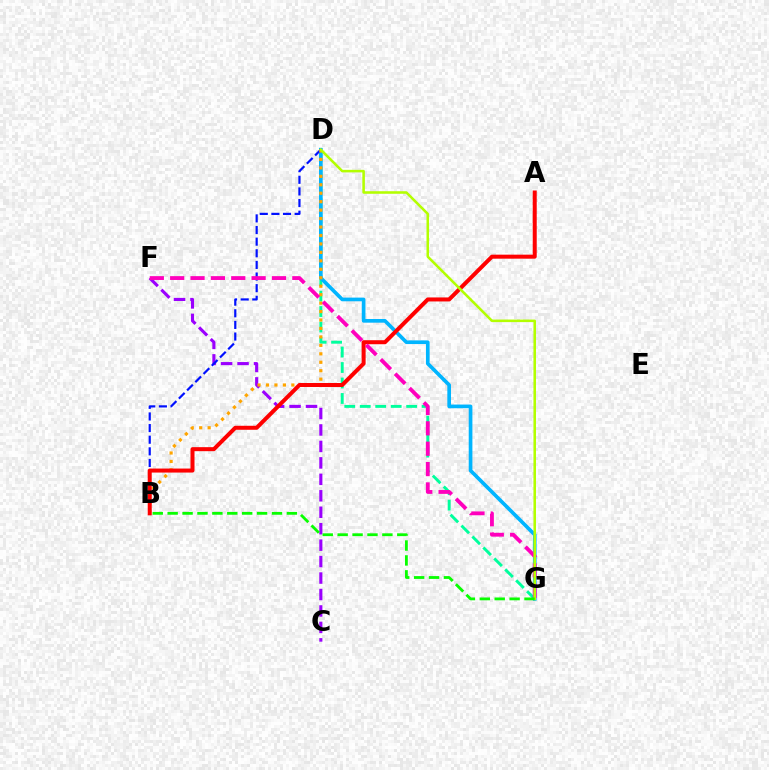{('D', 'G'): [{'color': '#00ff9d', 'line_style': 'dashed', 'thickness': 2.1}, {'color': '#00b5ff', 'line_style': 'solid', 'thickness': 2.65}, {'color': '#b3ff00', 'line_style': 'solid', 'thickness': 1.84}], ('C', 'F'): [{'color': '#9b00ff', 'line_style': 'dashed', 'thickness': 2.24}], ('B', 'D'): [{'color': '#0010ff', 'line_style': 'dashed', 'thickness': 1.58}, {'color': '#ffa500', 'line_style': 'dotted', 'thickness': 2.3}], ('A', 'B'): [{'color': '#ff0000', 'line_style': 'solid', 'thickness': 2.89}], ('F', 'G'): [{'color': '#ff00bd', 'line_style': 'dashed', 'thickness': 2.77}], ('B', 'G'): [{'color': '#08ff00', 'line_style': 'dashed', 'thickness': 2.02}]}